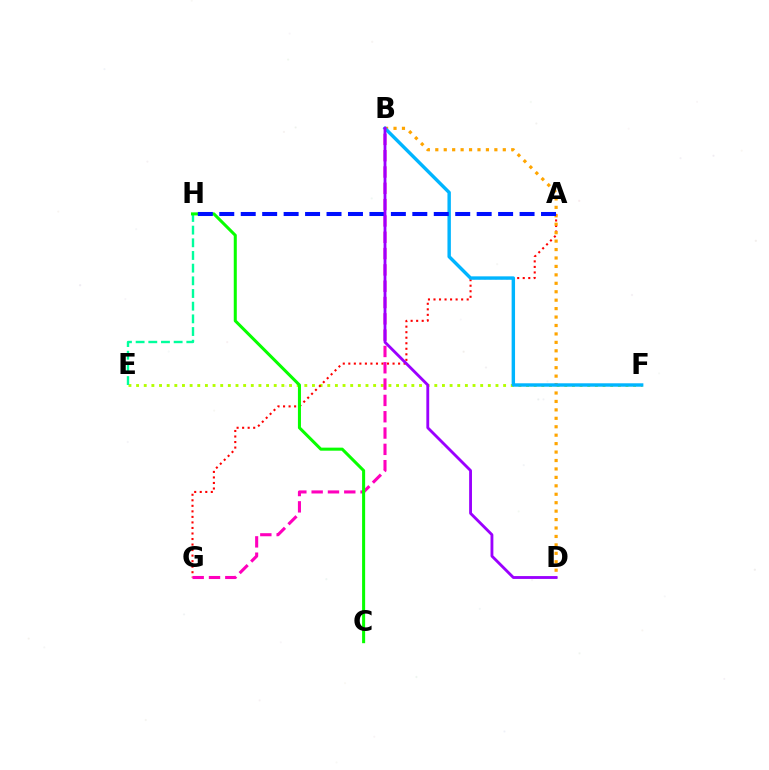{('E', 'F'): [{'color': '#b3ff00', 'line_style': 'dotted', 'thickness': 2.08}], ('A', 'G'): [{'color': '#ff0000', 'line_style': 'dotted', 'thickness': 1.5}], ('B', 'D'): [{'color': '#ffa500', 'line_style': 'dotted', 'thickness': 2.29}, {'color': '#9b00ff', 'line_style': 'solid', 'thickness': 2.05}], ('E', 'H'): [{'color': '#00ff9d', 'line_style': 'dashed', 'thickness': 1.72}], ('B', 'F'): [{'color': '#00b5ff', 'line_style': 'solid', 'thickness': 2.46}], ('B', 'G'): [{'color': '#ff00bd', 'line_style': 'dashed', 'thickness': 2.22}], ('C', 'H'): [{'color': '#08ff00', 'line_style': 'solid', 'thickness': 2.19}], ('A', 'H'): [{'color': '#0010ff', 'line_style': 'dashed', 'thickness': 2.91}]}